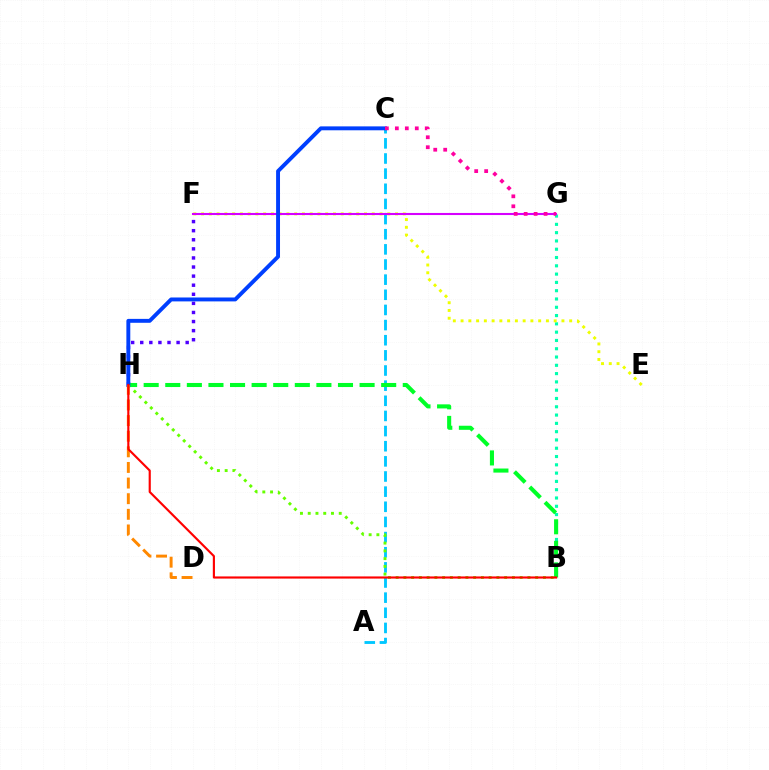{('F', 'H'): [{'color': '#4f00ff', 'line_style': 'dotted', 'thickness': 2.47}], ('B', 'G'): [{'color': '#00ffaf', 'line_style': 'dotted', 'thickness': 2.25}], ('A', 'C'): [{'color': '#00c7ff', 'line_style': 'dashed', 'thickness': 2.06}], ('B', 'H'): [{'color': '#66ff00', 'line_style': 'dotted', 'thickness': 2.11}, {'color': '#00ff27', 'line_style': 'dashed', 'thickness': 2.93}, {'color': '#ff0000', 'line_style': 'solid', 'thickness': 1.55}], ('E', 'F'): [{'color': '#eeff00', 'line_style': 'dotted', 'thickness': 2.11}], ('F', 'G'): [{'color': '#d600ff', 'line_style': 'solid', 'thickness': 1.5}], ('C', 'H'): [{'color': '#003fff', 'line_style': 'solid', 'thickness': 2.81}], ('D', 'H'): [{'color': '#ff8800', 'line_style': 'dashed', 'thickness': 2.12}], ('C', 'G'): [{'color': '#ff00a0', 'line_style': 'dotted', 'thickness': 2.71}]}